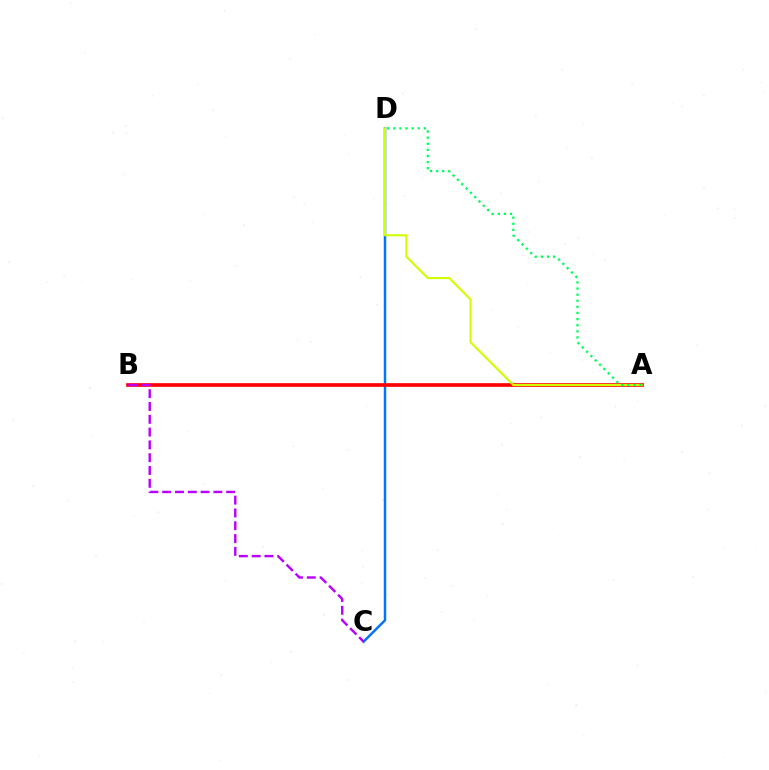{('C', 'D'): [{'color': '#0074ff', 'line_style': 'solid', 'thickness': 1.78}], ('A', 'B'): [{'color': '#ff0000', 'line_style': 'solid', 'thickness': 2.63}], ('A', 'D'): [{'color': '#d1ff00', 'line_style': 'solid', 'thickness': 1.54}, {'color': '#00ff5c', 'line_style': 'dotted', 'thickness': 1.66}], ('B', 'C'): [{'color': '#b900ff', 'line_style': 'dashed', 'thickness': 1.74}]}